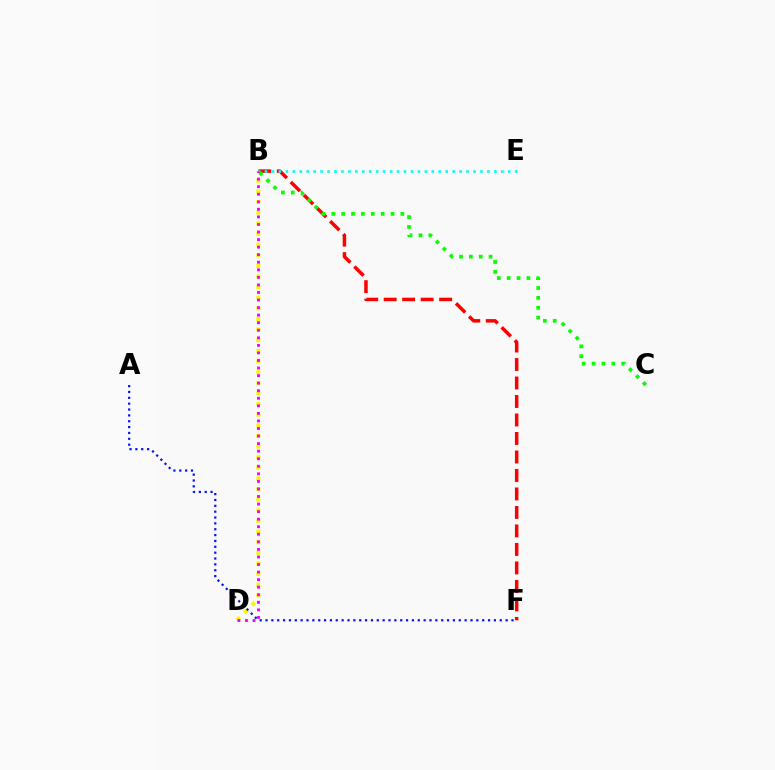{('B', 'D'): [{'color': '#fcf500', 'line_style': 'dotted', 'thickness': 2.89}, {'color': '#ee00ff', 'line_style': 'dotted', 'thickness': 2.05}], ('B', 'F'): [{'color': '#ff0000', 'line_style': 'dashed', 'thickness': 2.51}], ('A', 'F'): [{'color': '#0010ff', 'line_style': 'dotted', 'thickness': 1.59}], ('B', 'E'): [{'color': '#00fff6', 'line_style': 'dotted', 'thickness': 1.89}], ('B', 'C'): [{'color': '#08ff00', 'line_style': 'dotted', 'thickness': 2.68}]}